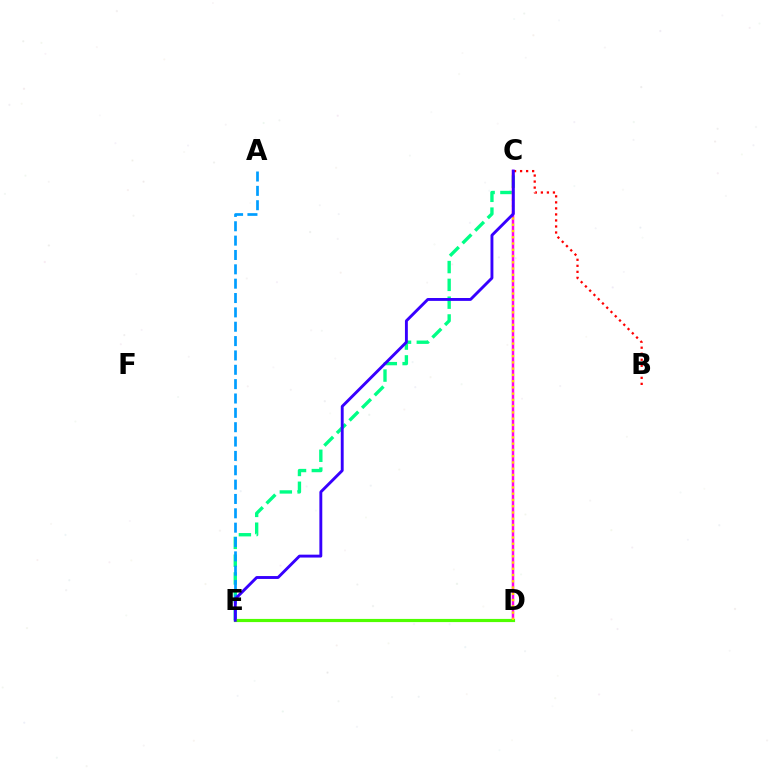{('C', 'E'): [{'color': '#00ff86', 'line_style': 'dashed', 'thickness': 2.42}, {'color': '#3700ff', 'line_style': 'solid', 'thickness': 2.08}], ('C', 'D'): [{'color': '#ff00ed', 'line_style': 'solid', 'thickness': 1.79}, {'color': '#ffd500', 'line_style': 'dotted', 'thickness': 1.7}], ('B', 'C'): [{'color': '#ff0000', 'line_style': 'dotted', 'thickness': 1.64}], ('A', 'E'): [{'color': '#009eff', 'line_style': 'dashed', 'thickness': 1.95}], ('D', 'E'): [{'color': '#4fff00', 'line_style': 'solid', 'thickness': 2.28}]}